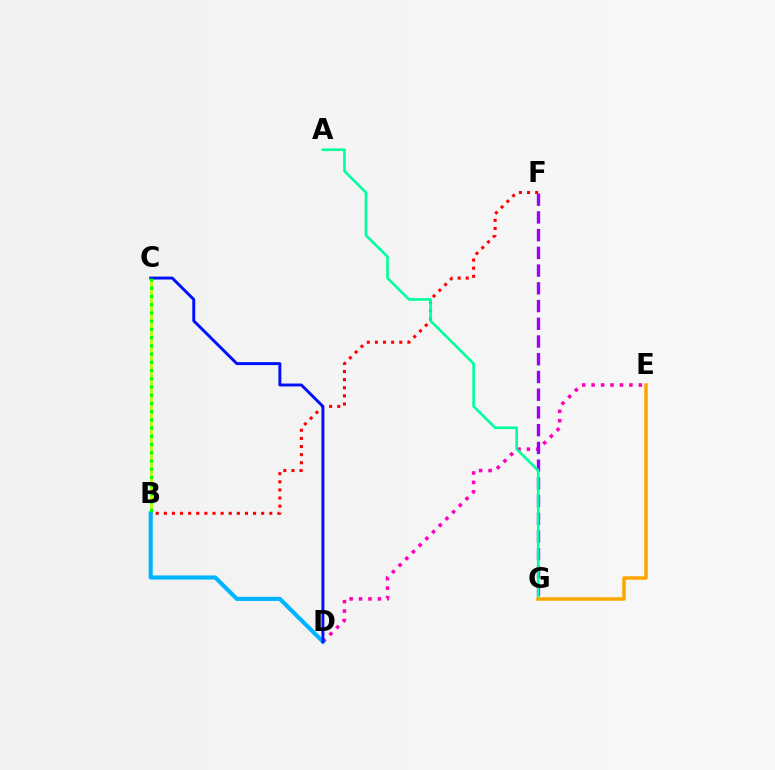{('B', 'C'): [{'color': '#b3ff00', 'line_style': 'solid', 'thickness': 2.0}, {'color': '#08ff00', 'line_style': 'dotted', 'thickness': 2.23}], ('B', 'F'): [{'color': '#ff0000', 'line_style': 'dotted', 'thickness': 2.2}], ('D', 'E'): [{'color': '#ff00bd', 'line_style': 'dotted', 'thickness': 2.56}], ('B', 'D'): [{'color': '#00b5ff', 'line_style': 'solid', 'thickness': 2.96}], ('F', 'G'): [{'color': '#9b00ff', 'line_style': 'dashed', 'thickness': 2.41}], ('C', 'D'): [{'color': '#0010ff', 'line_style': 'solid', 'thickness': 2.11}], ('A', 'G'): [{'color': '#00ff9d', 'line_style': 'solid', 'thickness': 1.89}], ('E', 'G'): [{'color': '#ffa500', 'line_style': 'solid', 'thickness': 2.52}]}